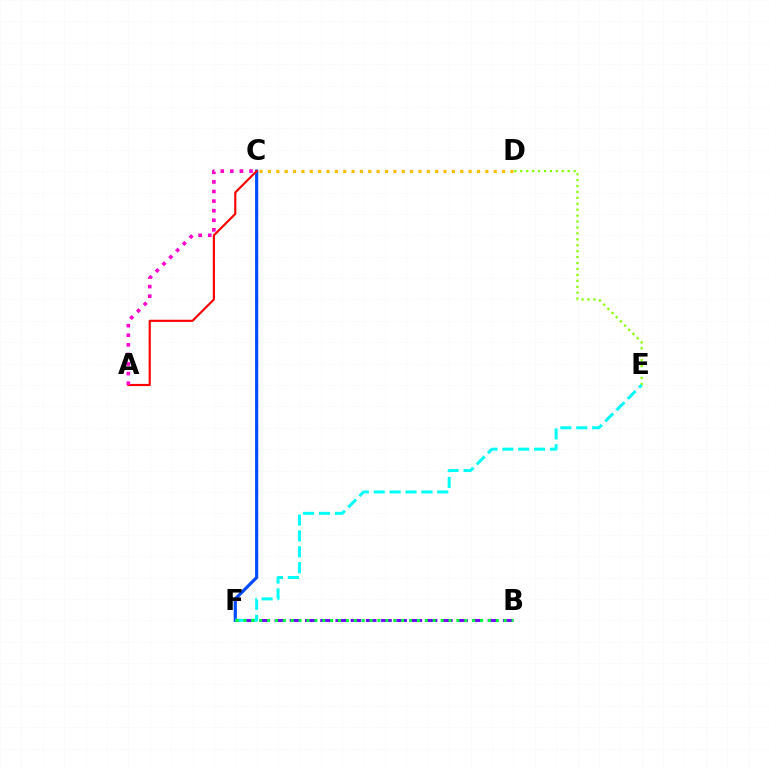{('C', 'F'): [{'color': '#004bff', 'line_style': 'solid', 'thickness': 2.28}], ('A', 'C'): [{'color': '#ff0000', 'line_style': 'solid', 'thickness': 1.55}, {'color': '#ff00cf', 'line_style': 'dotted', 'thickness': 2.6}], ('B', 'F'): [{'color': '#7200ff', 'line_style': 'dashed', 'thickness': 2.07}, {'color': '#00ff39', 'line_style': 'dotted', 'thickness': 2.14}], ('D', 'E'): [{'color': '#84ff00', 'line_style': 'dotted', 'thickness': 1.61}], ('C', 'D'): [{'color': '#ffbd00', 'line_style': 'dotted', 'thickness': 2.27}], ('E', 'F'): [{'color': '#00fff6', 'line_style': 'dashed', 'thickness': 2.16}]}